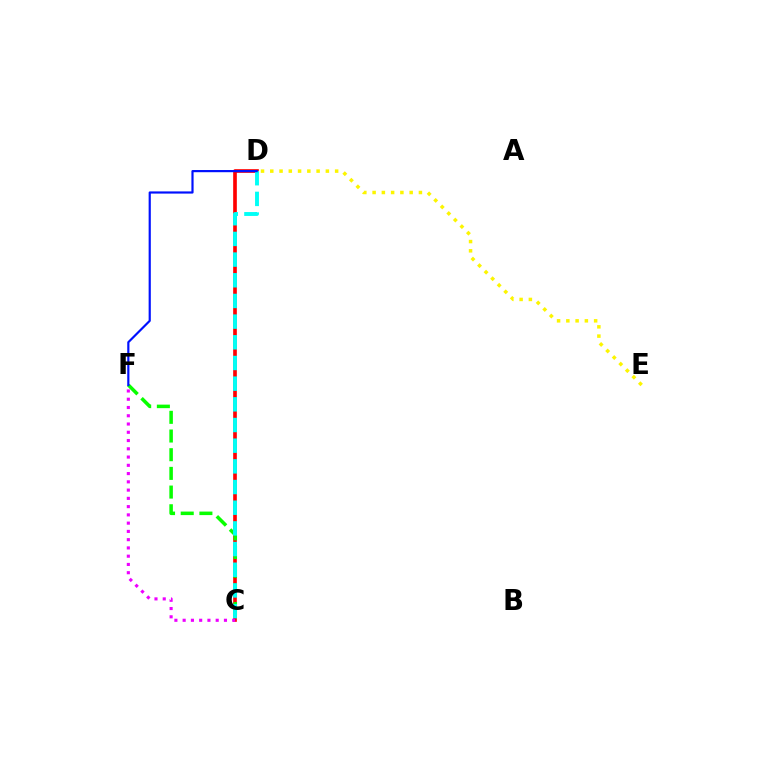{('C', 'D'): [{'color': '#ff0000', 'line_style': 'solid', 'thickness': 2.63}, {'color': '#00fff6', 'line_style': 'dashed', 'thickness': 2.81}], ('C', 'F'): [{'color': '#08ff00', 'line_style': 'dashed', 'thickness': 2.54}, {'color': '#ee00ff', 'line_style': 'dotted', 'thickness': 2.24}], ('D', 'E'): [{'color': '#fcf500', 'line_style': 'dotted', 'thickness': 2.52}], ('D', 'F'): [{'color': '#0010ff', 'line_style': 'solid', 'thickness': 1.57}]}